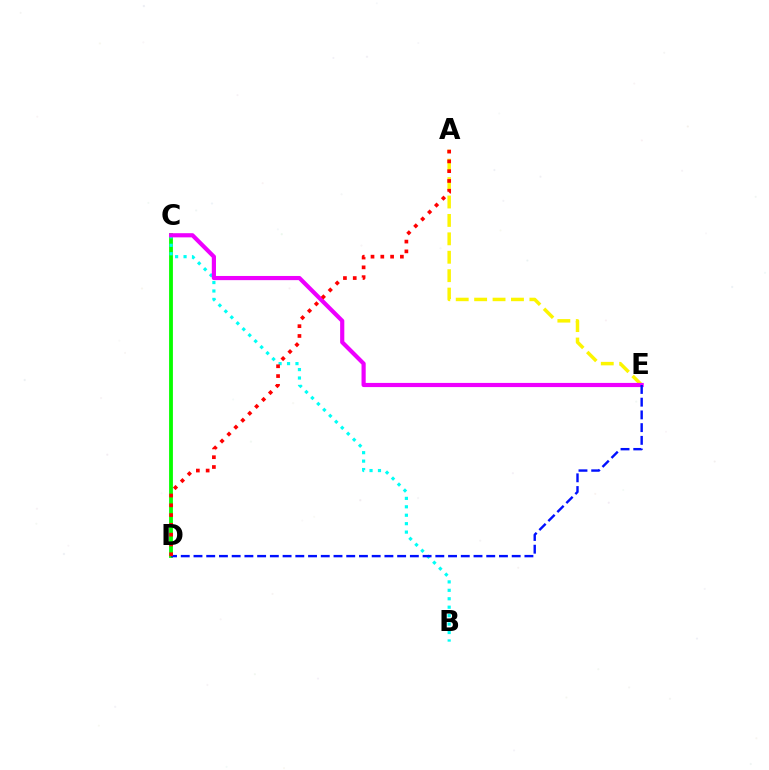{('C', 'D'): [{'color': '#08ff00', 'line_style': 'solid', 'thickness': 2.75}], ('B', 'C'): [{'color': '#00fff6', 'line_style': 'dotted', 'thickness': 2.29}], ('A', 'E'): [{'color': '#fcf500', 'line_style': 'dashed', 'thickness': 2.5}], ('C', 'E'): [{'color': '#ee00ff', 'line_style': 'solid', 'thickness': 3.0}], ('D', 'E'): [{'color': '#0010ff', 'line_style': 'dashed', 'thickness': 1.73}], ('A', 'D'): [{'color': '#ff0000', 'line_style': 'dotted', 'thickness': 2.66}]}